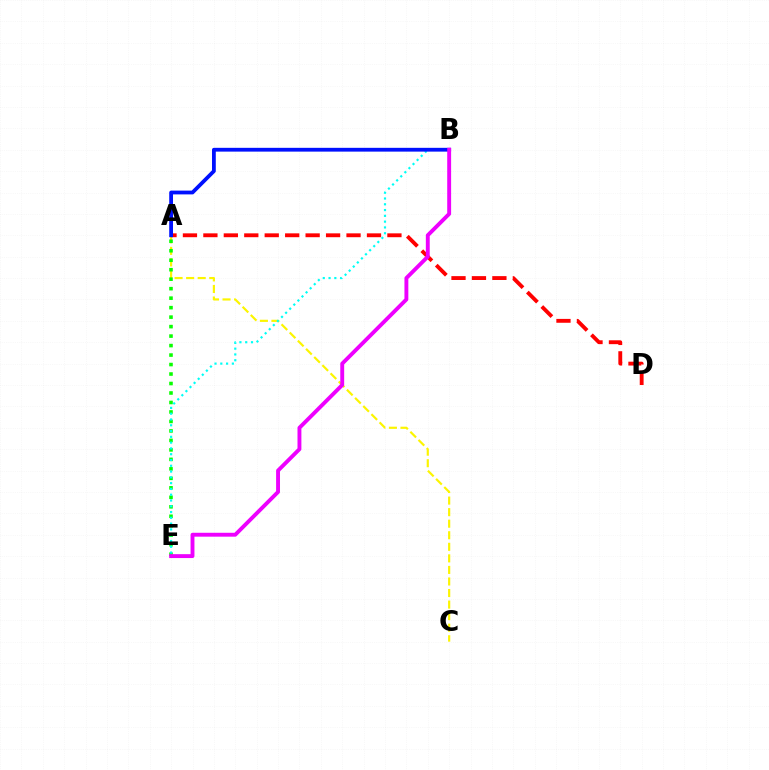{('A', 'C'): [{'color': '#fcf500', 'line_style': 'dashed', 'thickness': 1.57}], ('A', 'E'): [{'color': '#08ff00', 'line_style': 'dotted', 'thickness': 2.58}], ('B', 'E'): [{'color': '#00fff6', 'line_style': 'dotted', 'thickness': 1.57}, {'color': '#ee00ff', 'line_style': 'solid', 'thickness': 2.8}], ('A', 'D'): [{'color': '#ff0000', 'line_style': 'dashed', 'thickness': 2.78}], ('A', 'B'): [{'color': '#0010ff', 'line_style': 'solid', 'thickness': 2.73}]}